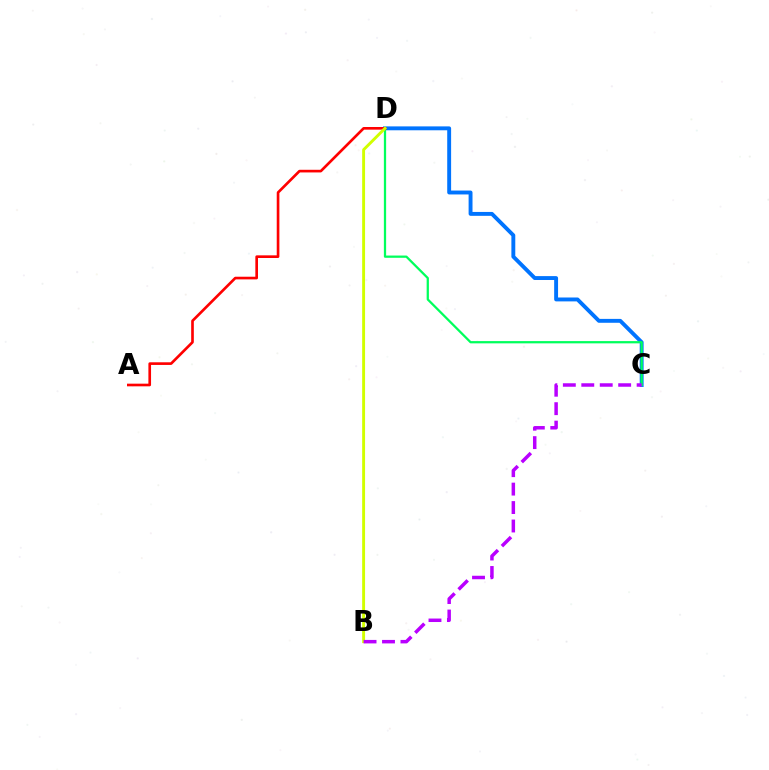{('C', 'D'): [{'color': '#0074ff', 'line_style': 'solid', 'thickness': 2.81}, {'color': '#00ff5c', 'line_style': 'solid', 'thickness': 1.62}], ('A', 'D'): [{'color': '#ff0000', 'line_style': 'solid', 'thickness': 1.91}], ('B', 'D'): [{'color': '#d1ff00', 'line_style': 'solid', 'thickness': 2.09}], ('B', 'C'): [{'color': '#b900ff', 'line_style': 'dashed', 'thickness': 2.51}]}